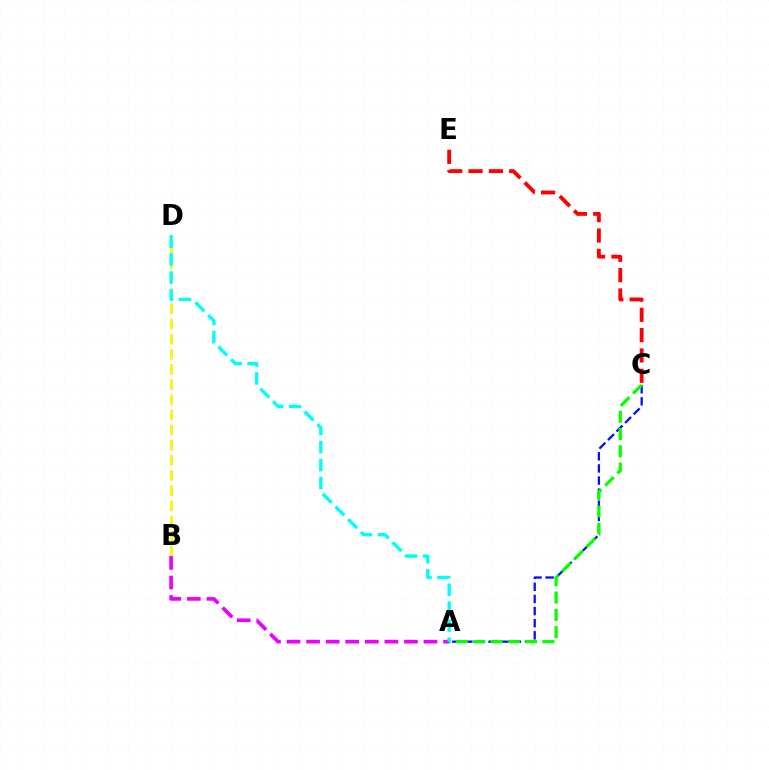{('B', 'D'): [{'color': '#fcf500', 'line_style': 'dashed', 'thickness': 2.06}], ('A', 'C'): [{'color': '#0010ff', 'line_style': 'dashed', 'thickness': 1.65}, {'color': '#08ff00', 'line_style': 'dashed', 'thickness': 2.35}], ('C', 'E'): [{'color': '#ff0000', 'line_style': 'dashed', 'thickness': 2.76}], ('A', 'B'): [{'color': '#ee00ff', 'line_style': 'dashed', 'thickness': 2.66}], ('A', 'D'): [{'color': '#00fff6', 'line_style': 'dashed', 'thickness': 2.44}]}